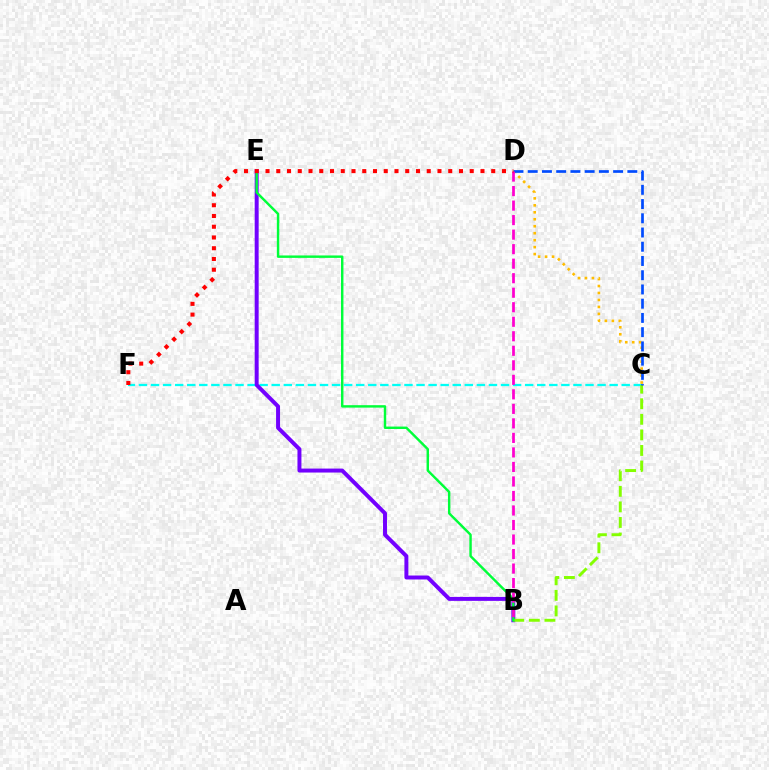{('C', 'F'): [{'color': '#00fff6', 'line_style': 'dashed', 'thickness': 1.64}], ('B', 'E'): [{'color': '#7200ff', 'line_style': 'solid', 'thickness': 2.85}, {'color': '#00ff39', 'line_style': 'solid', 'thickness': 1.75}], ('B', 'C'): [{'color': '#84ff00', 'line_style': 'dashed', 'thickness': 2.11}], ('C', 'D'): [{'color': '#ffbd00', 'line_style': 'dotted', 'thickness': 1.89}, {'color': '#004bff', 'line_style': 'dashed', 'thickness': 1.93}], ('B', 'D'): [{'color': '#ff00cf', 'line_style': 'dashed', 'thickness': 1.97}], ('D', 'F'): [{'color': '#ff0000', 'line_style': 'dotted', 'thickness': 2.92}]}